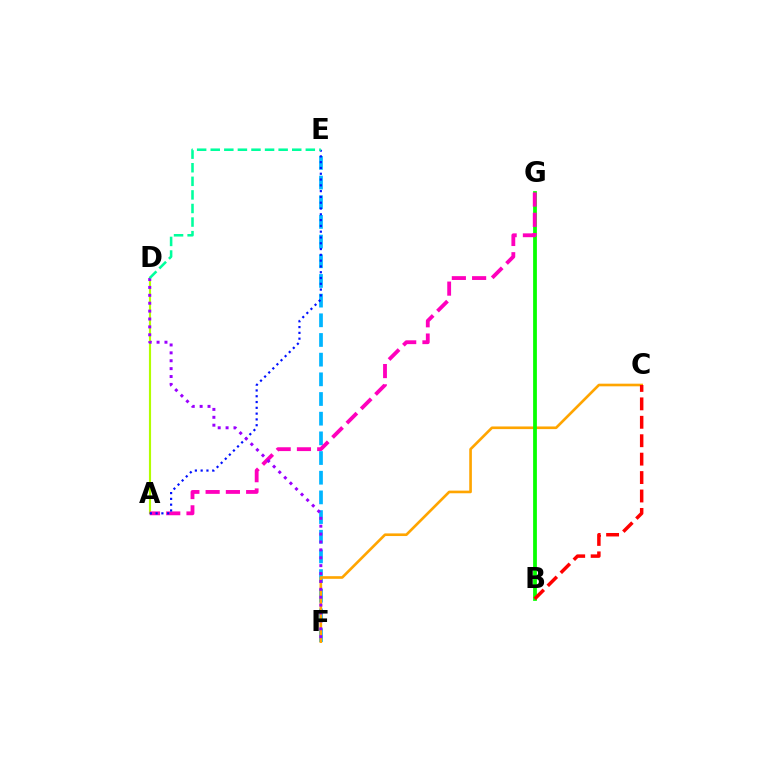{('E', 'F'): [{'color': '#00b5ff', 'line_style': 'dashed', 'thickness': 2.67}], ('C', 'F'): [{'color': '#ffa500', 'line_style': 'solid', 'thickness': 1.9}], ('B', 'G'): [{'color': '#08ff00', 'line_style': 'solid', 'thickness': 2.71}], ('A', 'D'): [{'color': '#b3ff00', 'line_style': 'solid', 'thickness': 1.54}], ('B', 'C'): [{'color': '#ff0000', 'line_style': 'dashed', 'thickness': 2.5}], ('A', 'G'): [{'color': '#ff00bd', 'line_style': 'dashed', 'thickness': 2.75}], ('A', 'E'): [{'color': '#0010ff', 'line_style': 'dotted', 'thickness': 1.57}], ('D', 'F'): [{'color': '#9b00ff', 'line_style': 'dotted', 'thickness': 2.14}], ('D', 'E'): [{'color': '#00ff9d', 'line_style': 'dashed', 'thickness': 1.85}]}